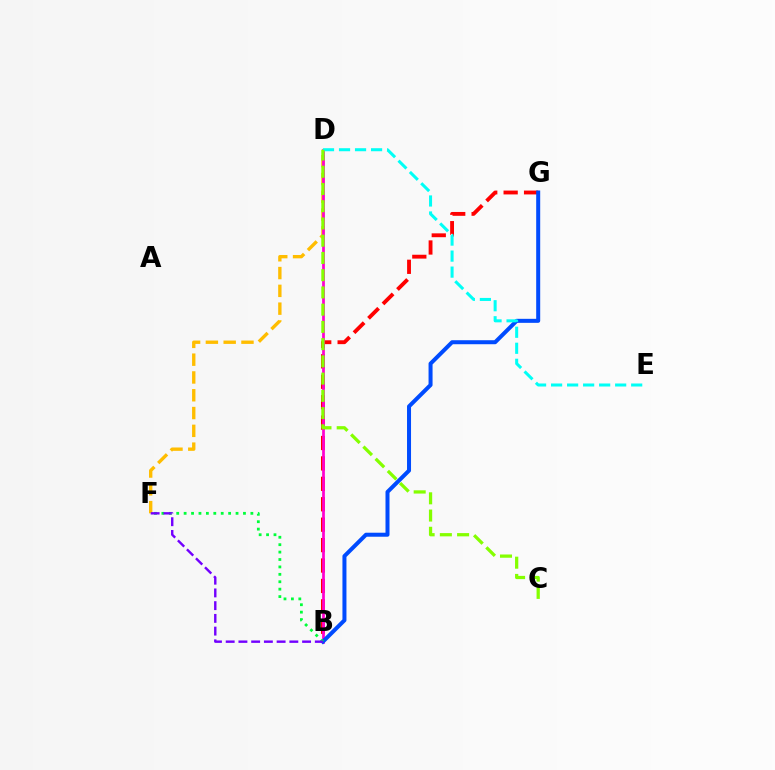{('D', 'F'): [{'color': '#ffbd00', 'line_style': 'dashed', 'thickness': 2.42}], ('B', 'G'): [{'color': '#ff0000', 'line_style': 'dashed', 'thickness': 2.77}, {'color': '#004bff', 'line_style': 'solid', 'thickness': 2.89}], ('B', 'D'): [{'color': '#ff00cf', 'line_style': 'solid', 'thickness': 1.97}], ('D', 'E'): [{'color': '#00fff6', 'line_style': 'dashed', 'thickness': 2.18}], ('B', 'F'): [{'color': '#00ff39', 'line_style': 'dotted', 'thickness': 2.01}, {'color': '#7200ff', 'line_style': 'dashed', 'thickness': 1.73}], ('C', 'D'): [{'color': '#84ff00', 'line_style': 'dashed', 'thickness': 2.34}]}